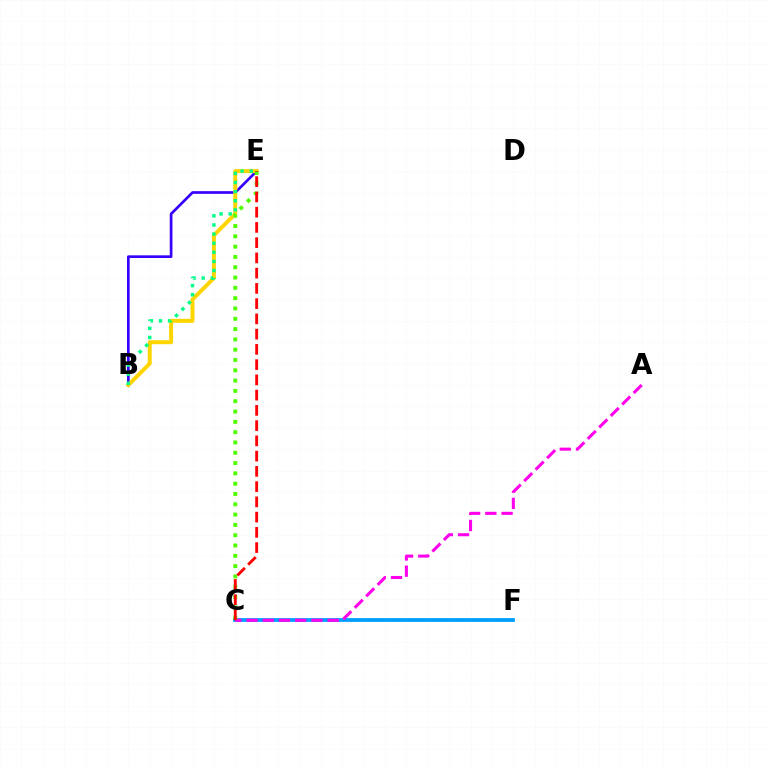{('C', 'F'): [{'color': '#009eff', 'line_style': 'solid', 'thickness': 2.71}], ('B', 'E'): [{'color': '#3700ff', 'line_style': 'solid', 'thickness': 1.94}, {'color': '#ffd500', 'line_style': 'solid', 'thickness': 2.86}, {'color': '#00ff86', 'line_style': 'dotted', 'thickness': 2.48}], ('A', 'C'): [{'color': '#ff00ed', 'line_style': 'dashed', 'thickness': 2.2}], ('C', 'E'): [{'color': '#4fff00', 'line_style': 'dotted', 'thickness': 2.8}, {'color': '#ff0000', 'line_style': 'dashed', 'thickness': 2.07}]}